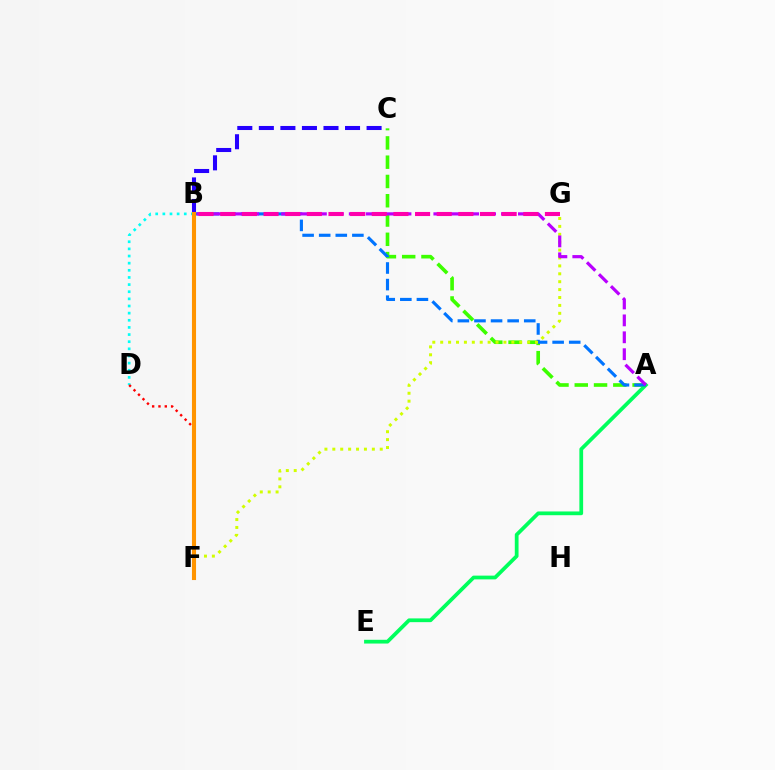{('A', 'E'): [{'color': '#00ff5c', 'line_style': 'solid', 'thickness': 2.7}], ('A', 'C'): [{'color': '#3dff00', 'line_style': 'dashed', 'thickness': 2.62}], ('B', 'D'): [{'color': '#00fff6', 'line_style': 'dotted', 'thickness': 1.94}], ('A', 'B'): [{'color': '#0074ff', 'line_style': 'dashed', 'thickness': 2.25}, {'color': '#b900ff', 'line_style': 'dashed', 'thickness': 2.3}], ('B', 'C'): [{'color': '#2500ff', 'line_style': 'dashed', 'thickness': 2.93}], ('F', 'G'): [{'color': '#d1ff00', 'line_style': 'dotted', 'thickness': 2.15}], ('D', 'F'): [{'color': '#ff0000', 'line_style': 'dotted', 'thickness': 1.72}], ('B', 'F'): [{'color': '#ff9400', 'line_style': 'solid', 'thickness': 2.95}], ('B', 'G'): [{'color': '#ff00ac', 'line_style': 'dashed', 'thickness': 2.94}]}